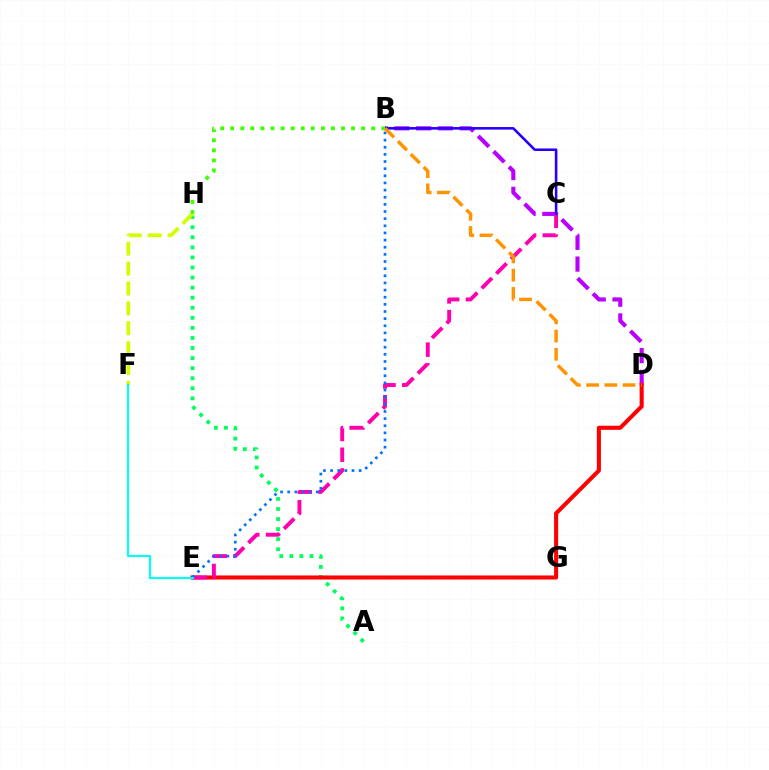{('A', 'H'): [{'color': '#00ff5c', 'line_style': 'dotted', 'thickness': 2.74}], ('B', 'D'): [{'color': '#b900ff', 'line_style': 'dashed', 'thickness': 2.96}, {'color': '#ff9400', 'line_style': 'dashed', 'thickness': 2.48}], ('F', 'H'): [{'color': '#d1ff00', 'line_style': 'dashed', 'thickness': 2.7}], ('D', 'E'): [{'color': '#ff0000', 'line_style': 'solid', 'thickness': 2.93}], ('C', 'E'): [{'color': '#ff00ac', 'line_style': 'dashed', 'thickness': 2.81}], ('B', 'E'): [{'color': '#0074ff', 'line_style': 'dotted', 'thickness': 1.94}], ('E', 'F'): [{'color': '#00fff6', 'line_style': 'solid', 'thickness': 1.54}], ('B', 'C'): [{'color': '#2500ff', 'line_style': 'solid', 'thickness': 1.85}], ('B', 'H'): [{'color': '#3dff00', 'line_style': 'dotted', 'thickness': 2.74}]}